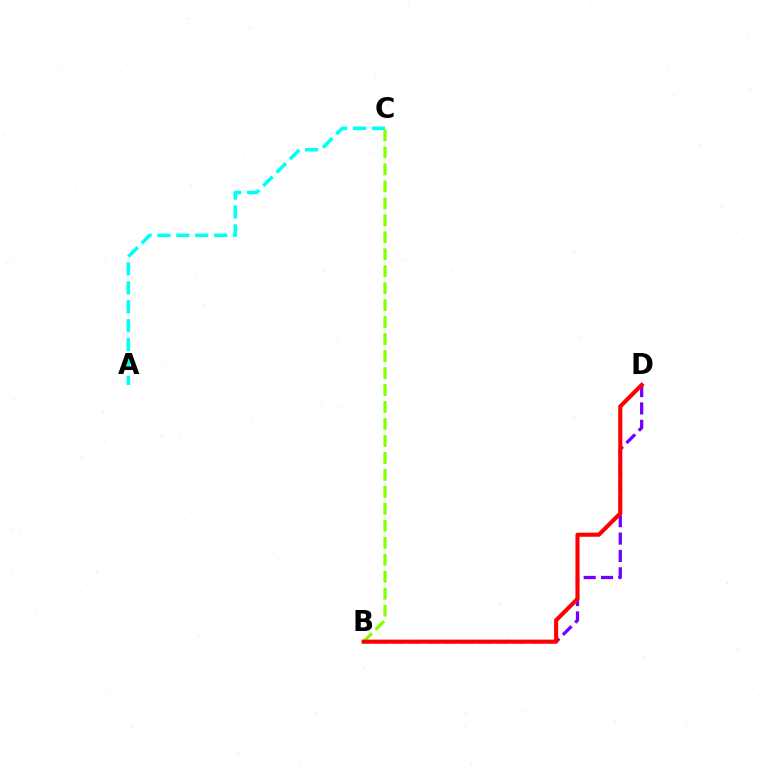{('A', 'C'): [{'color': '#00fff6', 'line_style': 'dashed', 'thickness': 2.57}], ('B', 'D'): [{'color': '#7200ff', 'line_style': 'dashed', 'thickness': 2.36}, {'color': '#ff0000', 'line_style': 'solid', 'thickness': 2.94}], ('B', 'C'): [{'color': '#84ff00', 'line_style': 'dashed', 'thickness': 2.31}]}